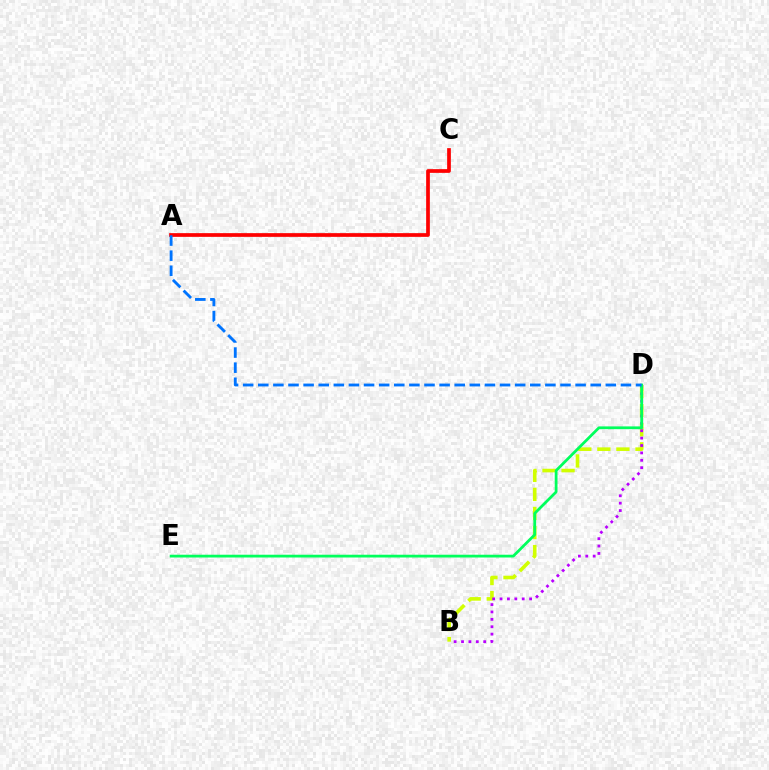{('B', 'D'): [{'color': '#d1ff00', 'line_style': 'dashed', 'thickness': 2.59}, {'color': '#b900ff', 'line_style': 'dotted', 'thickness': 2.01}], ('A', 'C'): [{'color': '#ff0000', 'line_style': 'solid', 'thickness': 2.67}], ('D', 'E'): [{'color': '#00ff5c', 'line_style': 'solid', 'thickness': 1.99}], ('A', 'D'): [{'color': '#0074ff', 'line_style': 'dashed', 'thickness': 2.05}]}